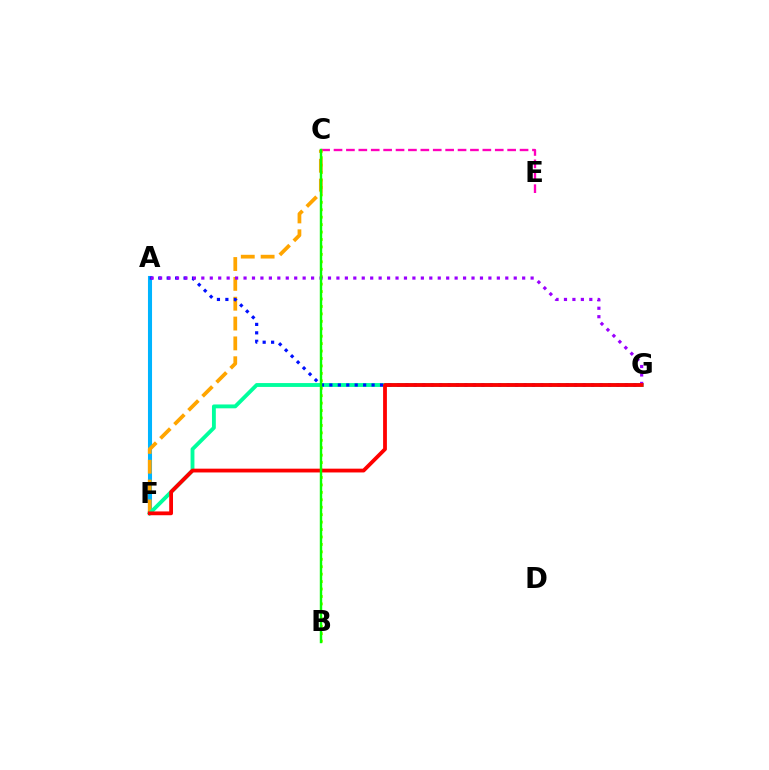{('B', 'C'): [{'color': '#b3ff00', 'line_style': 'dotted', 'thickness': 2.02}, {'color': '#08ff00', 'line_style': 'solid', 'thickness': 1.74}], ('A', 'F'): [{'color': '#00b5ff', 'line_style': 'solid', 'thickness': 2.93}], ('C', 'E'): [{'color': '#ff00bd', 'line_style': 'dashed', 'thickness': 1.68}], ('C', 'F'): [{'color': '#ffa500', 'line_style': 'dashed', 'thickness': 2.7}], ('F', 'G'): [{'color': '#00ff9d', 'line_style': 'solid', 'thickness': 2.78}, {'color': '#ff0000', 'line_style': 'solid', 'thickness': 2.73}], ('A', 'G'): [{'color': '#0010ff', 'line_style': 'dotted', 'thickness': 2.29}, {'color': '#9b00ff', 'line_style': 'dotted', 'thickness': 2.29}]}